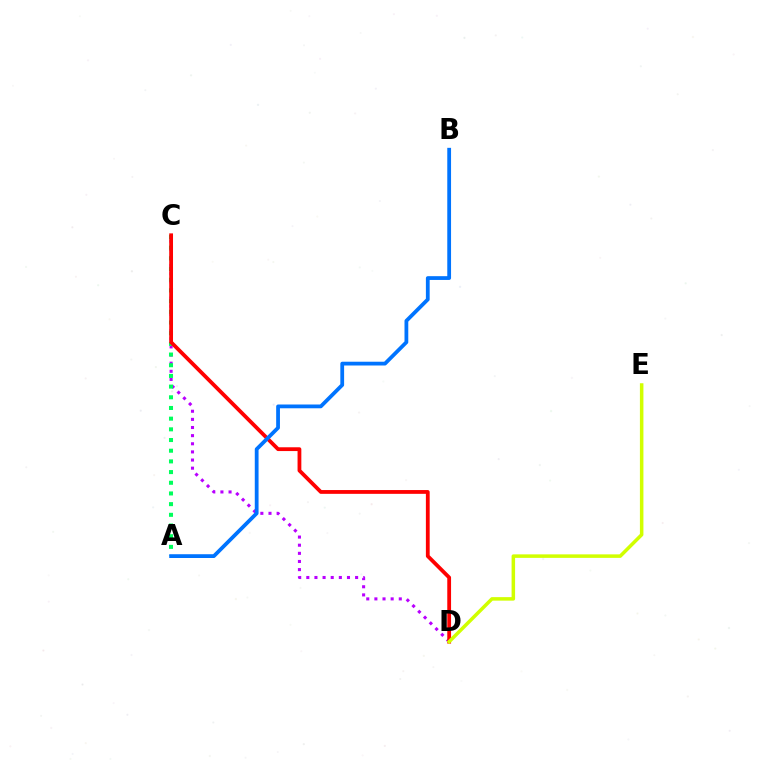{('C', 'D'): [{'color': '#b900ff', 'line_style': 'dotted', 'thickness': 2.21}, {'color': '#ff0000', 'line_style': 'solid', 'thickness': 2.73}], ('A', 'C'): [{'color': '#00ff5c', 'line_style': 'dotted', 'thickness': 2.9}], ('D', 'E'): [{'color': '#d1ff00', 'line_style': 'solid', 'thickness': 2.53}], ('A', 'B'): [{'color': '#0074ff', 'line_style': 'solid', 'thickness': 2.72}]}